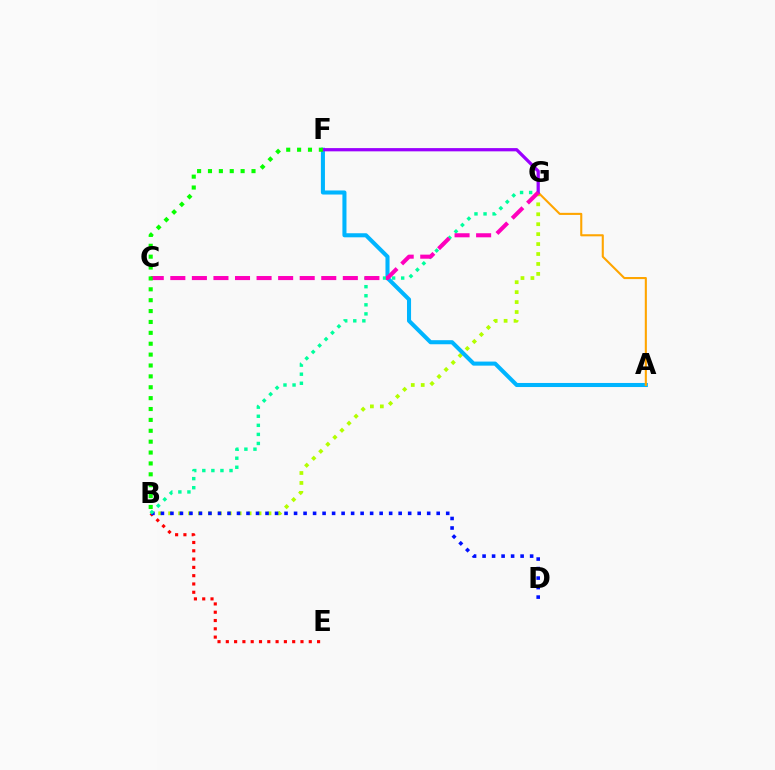{('B', 'G'): [{'color': '#b3ff00', 'line_style': 'dotted', 'thickness': 2.7}, {'color': '#00ff9d', 'line_style': 'dotted', 'thickness': 2.46}], ('B', 'E'): [{'color': '#ff0000', 'line_style': 'dotted', 'thickness': 2.25}], ('B', 'D'): [{'color': '#0010ff', 'line_style': 'dotted', 'thickness': 2.58}], ('A', 'F'): [{'color': '#00b5ff', 'line_style': 'solid', 'thickness': 2.93}], ('A', 'G'): [{'color': '#ffa500', 'line_style': 'solid', 'thickness': 1.51}], ('F', 'G'): [{'color': '#9b00ff', 'line_style': 'solid', 'thickness': 2.33}], ('C', 'G'): [{'color': '#ff00bd', 'line_style': 'dashed', 'thickness': 2.93}], ('B', 'F'): [{'color': '#08ff00', 'line_style': 'dotted', 'thickness': 2.96}]}